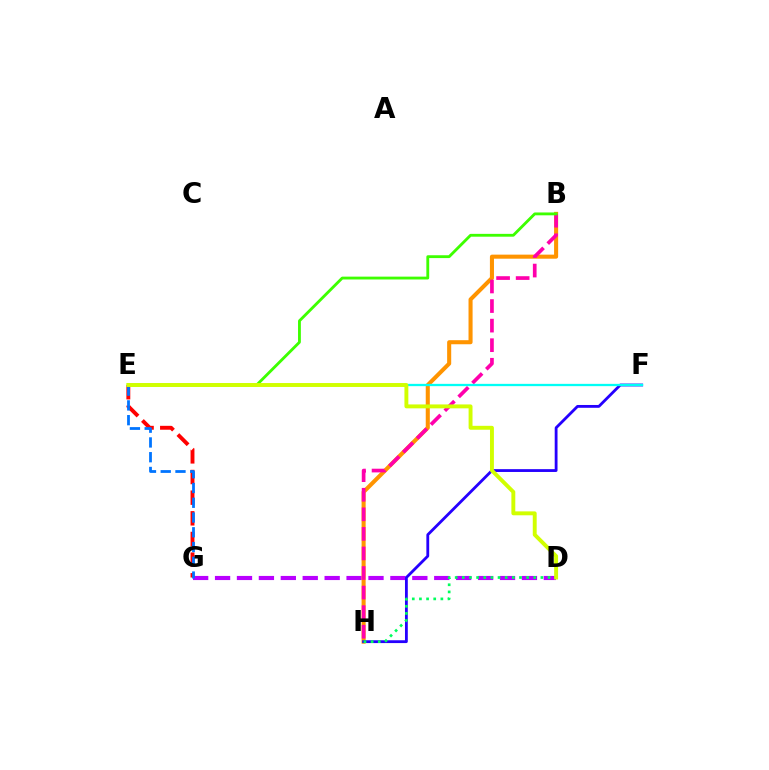{('D', 'G'): [{'color': '#b900ff', 'line_style': 'dashed', 'thickness': 2.98}], ('E', 'G'): [{'color': '#ff0000', 'line_style': 'dashed', 'thickness': 2.81}, {'color': '#0074ff', 'line_style': 'dashed', 'thickness': 2.01}], ('B', 'H'): [{'color': '#ff9400', 'line_style': 'solid', 'thickness': 2.92}, {'color': '#ff00ac', 'line_style': 'dashed', 'thickness': 2.66}], ('F', 'H'): [{'color': '#2500ff', 'line_style': 'solid', 'thickness': 2.03}], ('B', 'E'): [{'color': '#3dff00', 'line_style': 'solid', 'thickness': 2.04}], ('E', 'F'): [{'color': '#00fff6', 'line_style': 'solid', 'thickness': 1.65}], ('D', 'H'): [{'color': '#00ff5c', 'line_style': 'dotted', 'thickness': 1.94}], ('D', 'E'): [{'color': '#d1ff00', 'line_style': 'solid', 'thickness': 2.82}]}